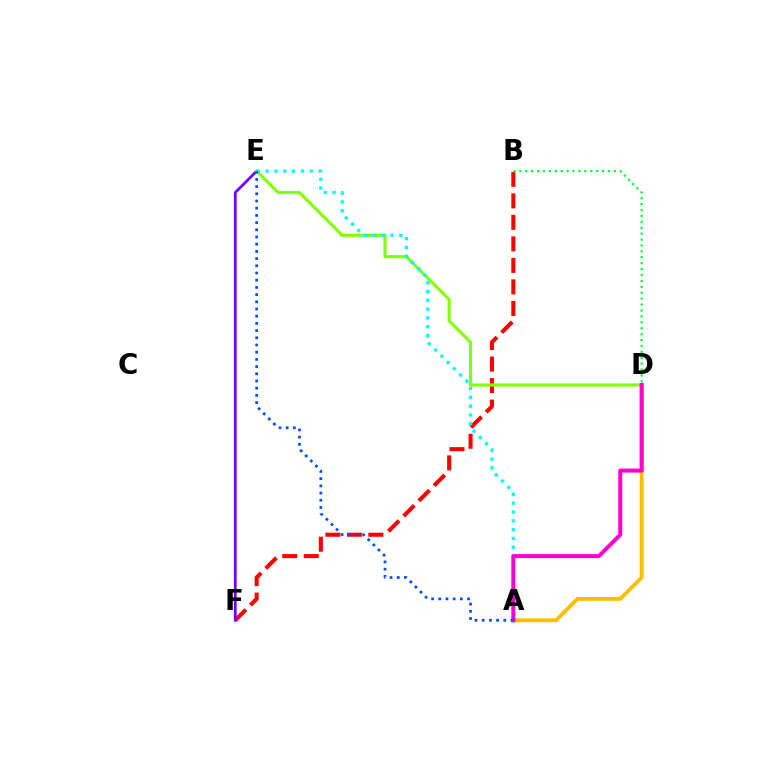{('B', 'F'): [{'color': '#ff0000', 'line_style': 'dashed', 'thickness': 2.92}], ('E', 'F'): [{'color': '#7200ff', 'line_style': 'solid', 'thickness': 1.98}], ('B', 'D'): [{'color': '#00ff39', 'line_style': 'dotted', 'thickness': 1.61}], ('D', 'E'): [{'color': '#84ff00', 'line_style': 'solid', 'thickness': 2.28}], ('A', 'E'): [{'color': '#00fff6', 'line_style': 'dotted', 'thickness': 2.4}, {'color': '#004bff', 'line_style': 'dotted', 'thickness': 1.96}], ('A', 'D'): [{'color': '#ffbd00', 'line_style': 'solid', 'thickness': 2.78}, {'color': '#ff00cf', 'line_style': 'solid', 'thickness': 2.88}]}